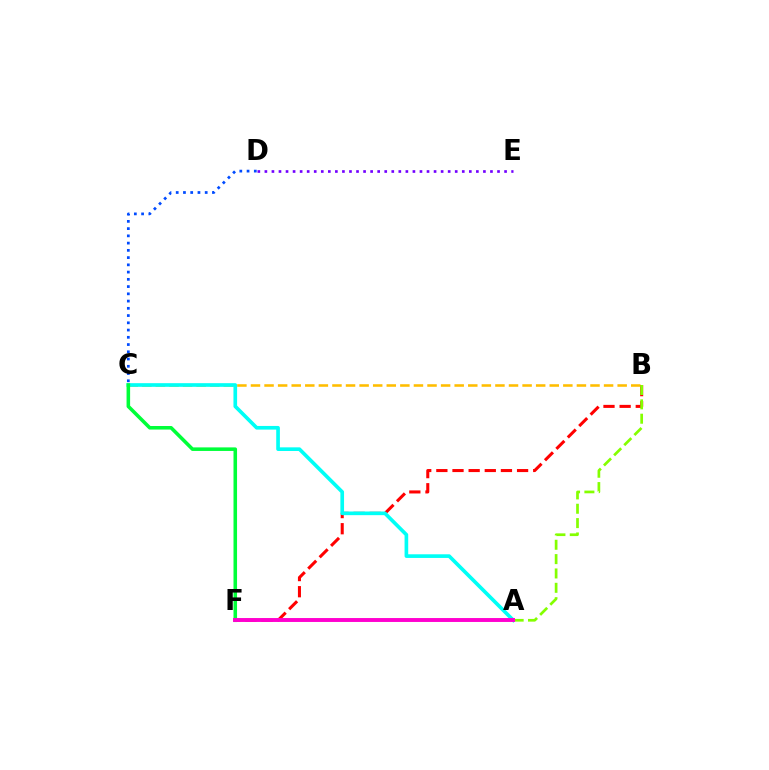{('B', 'F'): [{'color': '#ff0000', 'line_style': 'dashed', 'thickness': 2.19}], ('B', 'C'): [{'color': '#ffbd00', 'line_style': 'dashed', 'thickness': 1.84}], ('C', 'D'): [{'color': '#004bff', 'line_style': 'dotted', 'thickness': 1.97}], ('A', 'C'): [{'color': '#00fff6', 'line_style': 'solid', 'thickness': 2.63}], ('C', 'F'): [{'color': '#00ff39', 'line_style': 'solid', 'thickness': 2.56}], ('D', 'E'): [{'color': '#7200ff', 'line_style': 'dotted', 'thickness': 1.92}], ('A', 'B'): [{'color': '#84ff00', 'line_style': 'dashed', 'thickness': 1.95}], ('A', 'F'): [{'color': '#ff00cf', 'line_style': 'solid', 'thickness': 2.82}]}